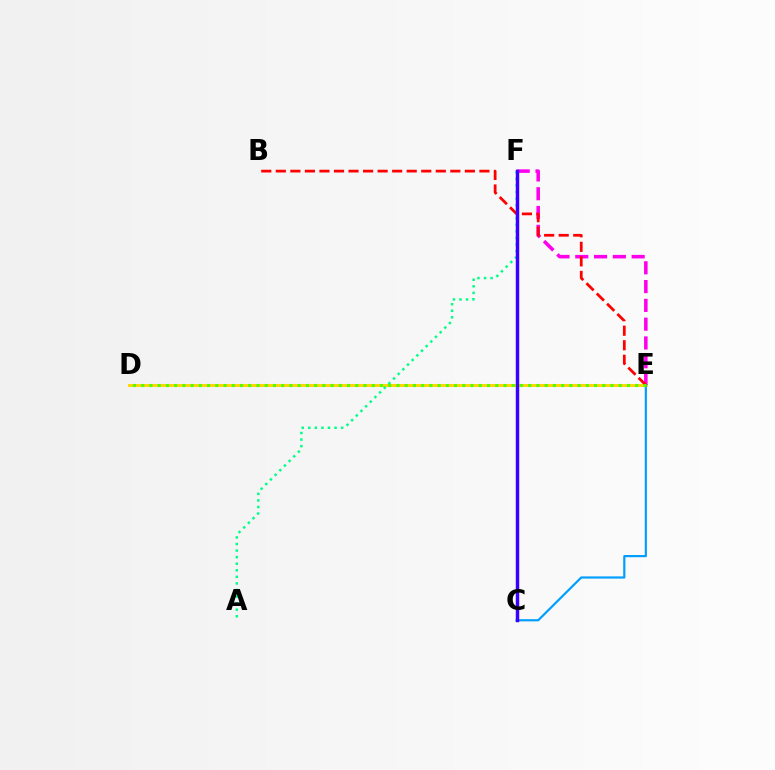{('D', 'E'): [{'color': '#ffd500', 'line_style': 'solid', 'thickness': 2.08}, {'color': '#4fff00', 'line_style': 'dotted', 'thickness': 2.24}], ('A', 'F'): [{'color': '#00ff86', 'line_style': 'dotted', 'thickness': 1.78}], ('E', 'F'): [{'color': '#ff00ed', 'line_style': 'dashed', 'thickness': 2.55}], ('C', 'E'): [{'color': '#009eff', 'line_style': 'solid', 'thickness': 1.58}], ('B', 'E'): [{'color': '#ff0000', 'line_style': 'dashed', 'thickness': 1.98}], ('C', 'F'): [{'color': '#3700ff', 'line_style': 'solid', 'thickness': 2.48}]}